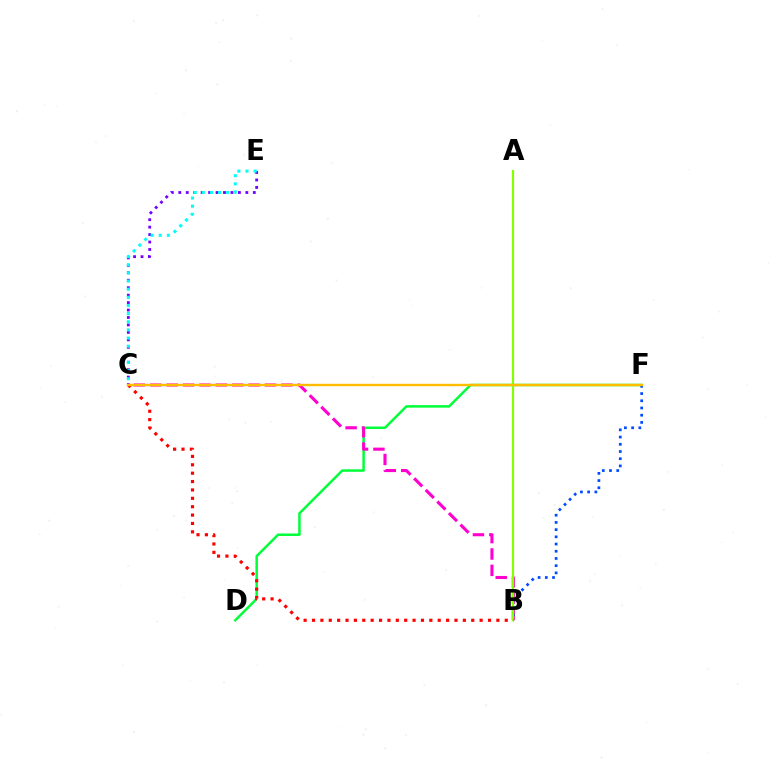{('D', 'F'): [{'color': '#00ff39', 'line_style': 'solid', 'thickness': 1.79}], ('C', 'E'): [{'color': '#7200ff', 'line_style': 'dotted', 'thickness': 2.02}, {'color': '#00fff6', 'line_style': 'dotted', 'thickness': 2.21}], ('B', 'C'): [{'color': '#ff00cf', 'line_style': 'dashed', 'thickness': 2.23}, {'color': '#ff0000', 'line_style': 'dotted', 'thickness': 2.28}], ('B', 'F'): [{'color': '#004bff', 'line_style': 'dotted', 'thickness': 1.96}], ('A', 'B'): [{'color': '#84ff00', 'line_style': 'solid', 'thickness': 1.57}], ('C', 'F'): [{'color': '#ffbd00', 'line_style': 'solid', 'thickness': 1.73}]}